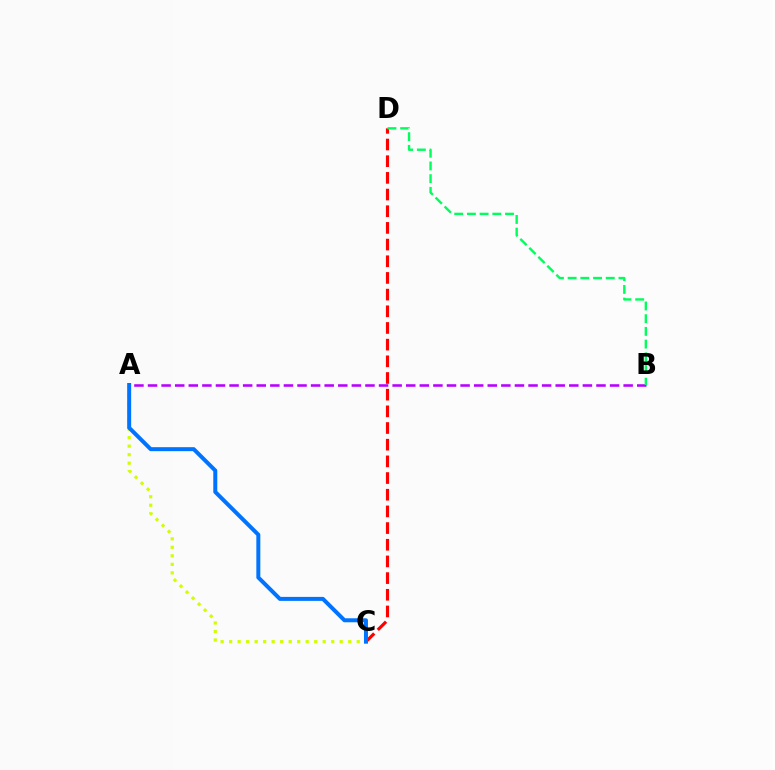{('C', 'D'): [{'color': '#ff0000', 'line_style': 'dashed', 'thickness': 2.27}], ('A', 'B'): [{'color': '#b900ff', 'line_style': 'dashed', 'thickness': 1.85}], ('B', 'D'): [{'color': '#00ff5c', 'line_style': 'dashed', 'thickness': 1.73}], ('A', 'C'): [{'color': '#d1ff00', 'line_style': 'dotted', 'thickness': 2.31}, {'color': '#0074ff', 'line_style': 'solid', 'thickness': 2.87}]}